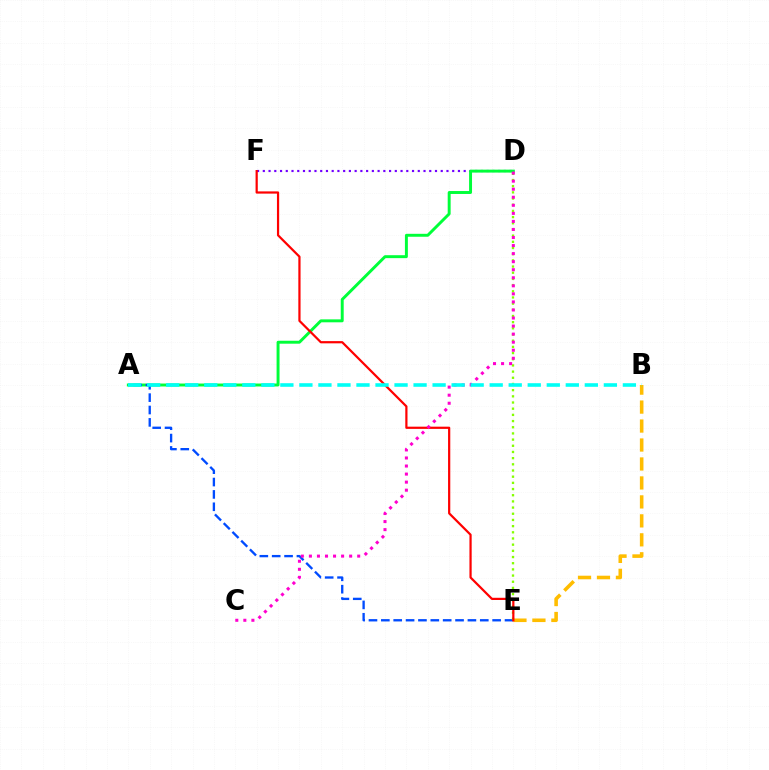{('D', 'F'): [{'color': '#7200ff', 'line_style': 'dotted', 'thickness': 1.56}], ('A', 'D'): [{'color': '#00ff39', 'line_style': 'solid', 'thickness': 2.12}], ('A', 'E'): [{'color': '#004bff', 'line_style': 'dashed', 'thickness': 1.68}], ('D', 'E'): [{'color': '#84ff00', 'line_style': 'dotted', 'thickness': 1.68}], ('B', 'E'): [{'color': '#ffbd00', 'line_style': 'dashed', 'thickness': 2.58}], ('E', 'F'): [{'color': '#ff0000', 'line_style': 'solid', 'thickness': 1.6}], ('C', 'D'): [{'color': '#ff00cf', 'line_style': 'dotted', 'thickness': 2.19}], ('A', 'B'): [{'color': '#00fff6', 'line_style': 'dashed', 'thickness': 2.59}]}